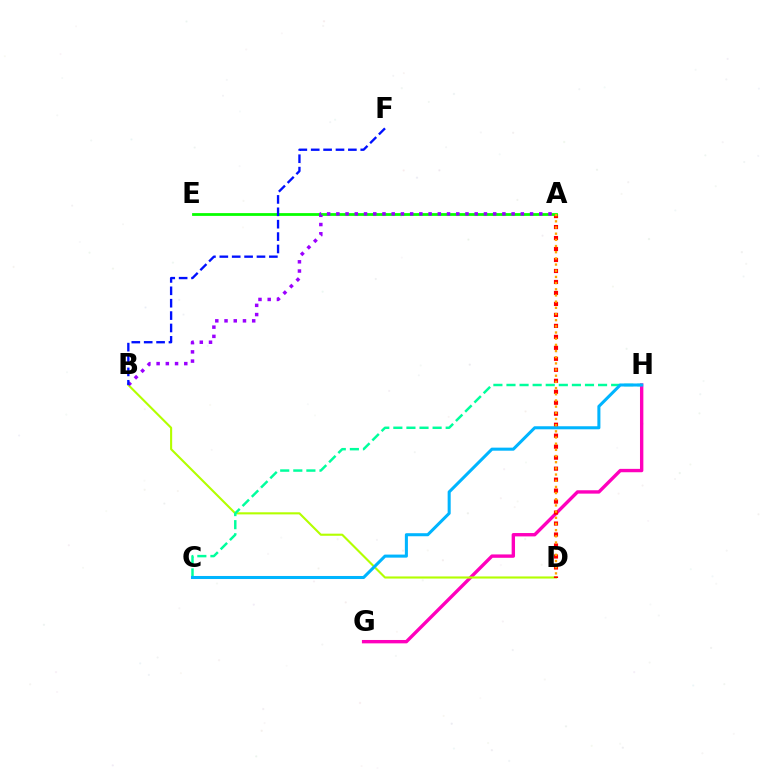{('G', 'H'): [{'color': '#ff00bd', 'line_style': 'solid', 'thickness': 2.43}], ('B', 'D'): [{'color': '#b3ff00', 'line_style': 'solid', 'thickness': 1.52}], ('A', 'D'): [{'color': '#ff0000', 'line_style': 'dotted', 'thickness': 2.98}, {'color': '#ffa500', 'line_style': 'dotted', 'thickness': 1.68}], ('A', 'E'): [{'color': '#08ff00', 'line_style': 'solid', 'thickness': 2.0}], ('A', 'B'): [{'color': '#9b00ff', 'line_style': 'dotted', 'thickness': 2.51}], ('C', 'H'): [{'color': '#00ff9d', 'line_style': 'dashed', 'thickness': 1.78}, {'color': '#00b5ff', 'line_style': 'solid', 'thickness': 2.19}], ('B', 'F'): [{'color': '#0010ff', 'line_style': 'dashed', 'thickness': 1.68}]}